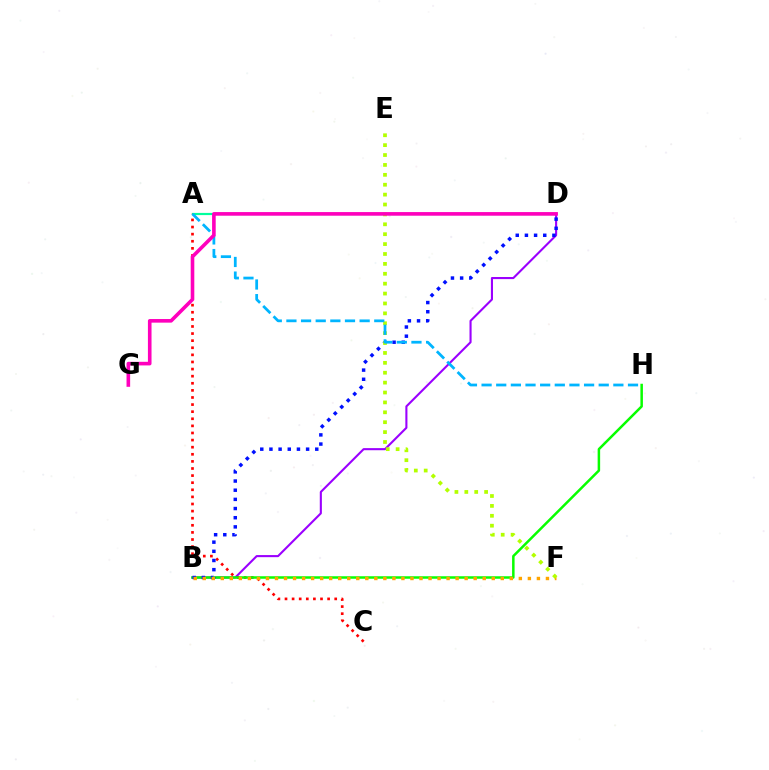{('B', 'D'): [{'color': '#9b00ff', 'line_style': 'solid', 'thickness': 1.51}, {'color': '#0010ff', 'line_style': 'dotted', 'thickness': 2.49}], ('A', 'D'): [{'color': '#00ff9d', 'line_style': 'solid', 'thickness': 1.58}], ('A', 'C'): [{'color': '#ff0000', 'line_style': 'dotted', 'thickness': 1.93}], ('B', 'H'): [{'color': '#08ff00', 'line_style': 'solid', 'thickness': 1.8}], ('B', 'F'): [{'color': '#ffa500', 'line_style': 'dotted', 'thickness': 2.45}], ('E', 'F'): [{'color': '#b3ff00', 'line_style': 'dotted', 'thickness': 2.69}], ('A', 'H'): [{'color': '#00b5ff', 'line_style': 'dashed', 'thickness': 1.99}], ('D', 'G'): [{'color': '#ff00bd', 'line_style': 'solid', 'thickness': 2.6}]}